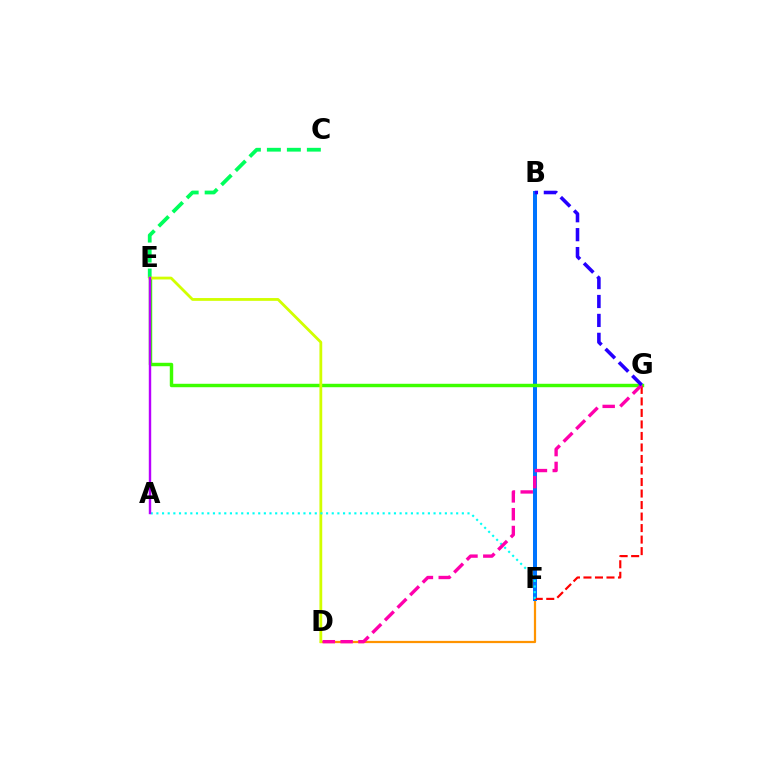{('D', 'F'): [{'color': '#ff9400', 'line_style': 'solid', 'thickness': 1.6}], ('B', 'F'): [{'color': '#0074ff', 'line_style': 'solid', 'thickness': 2.88}], ('C', 'E'): [{'color': '#00ff5c', 'line_style': 'dashed', 'thickness': 2.72}], ('E', 'G'): [{'color': '#3dff00', 'line_style': 'solid', 'thickness': 2.48}], ('D', 'E'): [{'color': '#d1ff00', 'line_style': 'solid', 'thickness': 2.01}], ('F', 'G'): [{'color': '#ff0000', 'line_style': 'dashed', 'thickness': 1.56}], ('A', 'F'): [{'color': '#00fff6', 'line_style': 'dotted', 'thickness': 1.54}], ('A', 'E'): [{'color': '#b900ff', 'line_style': 'solid', 'thickness': 1.74}], ('D', 'G'): [{'color': '#ff00ac', 'line_style': 'dashed', 'thickness': 2.42}], ('B', 'G'): [{'color': '#2500ff', 'line_style': 'dashed', 'thickness': 2.57}]}